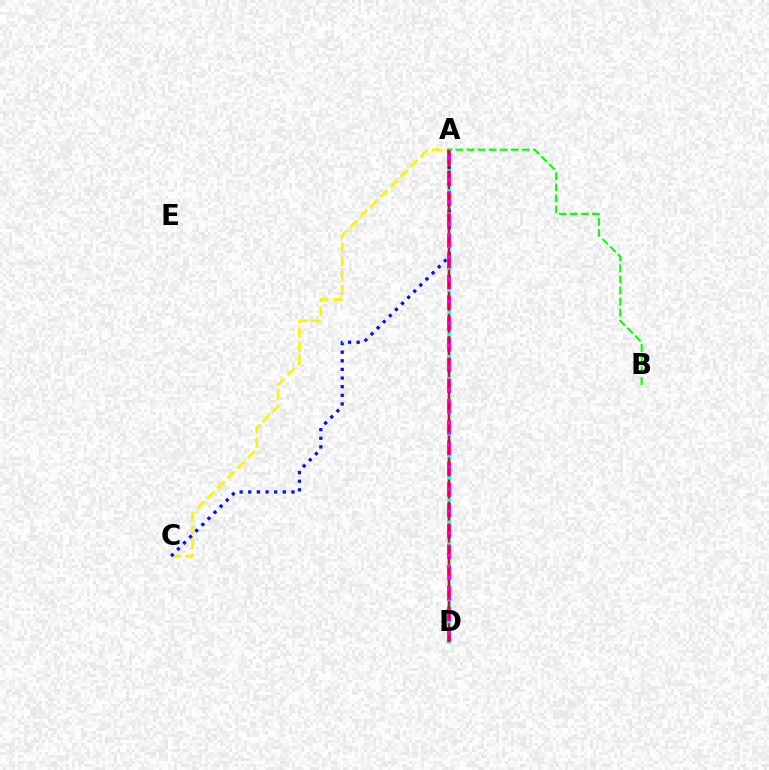{('A', 'C'): [{'color': '#fcf500', 'line_style': 'dashed', 'thickness': 1.93}, {'color': '#0010ff', 'line_style': 'dotted', 'thickness': 2.35}], ('A', 'D'): [{'color': '#00fff6', 'line_style': 'solid', 'thickness': 2.59}, {'color': '#ee00ff', 'line_style': 'dashed', 'thickness': 2.82}, {'color': '#ff0000', 'line_style': 'dashed', 'thickness': 1.5}], ('A', 'B'): [{'color': '#08ff00', 'line_style': 'dashed', 'thickness': 1.5}]}